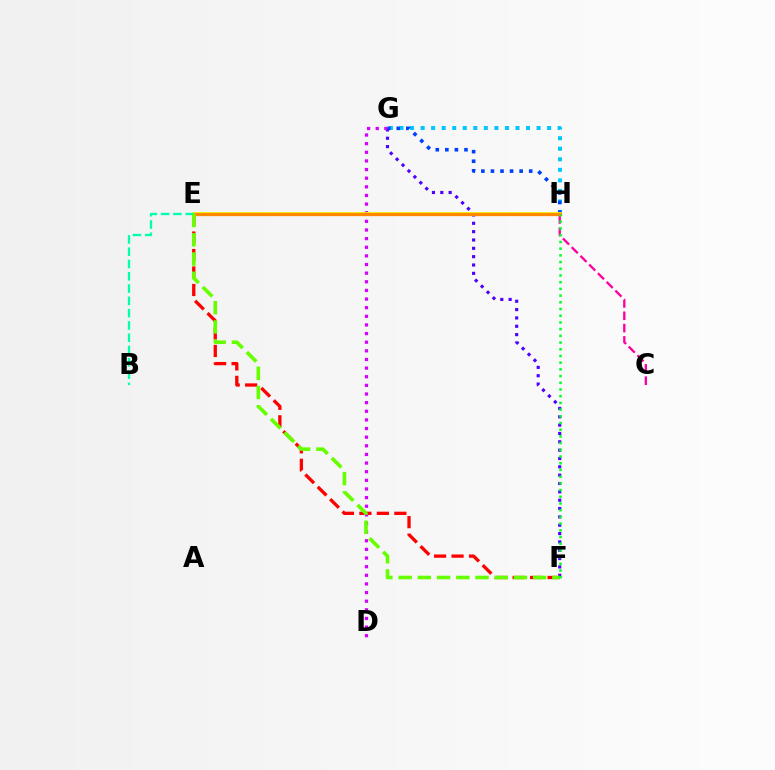{('F', 'G'): [{'color': '#4f00ff', 'line_style': 'dotted', 'thickness': 2.27}], ('E', 'F'): [{'color': '#ff0000', 'line_style': 'dashed', 'thickness': 2.37}, {'color': '#66ff00', 'line_style': 'dashed', 'thickness': 2.61}], ('G', 'H'): [{'color': '#00c7ff', 'line_style': 'dotted', 'thickness': 2.86}, {'color': '#003fff', 'line_style': 'dotted', 'thickness': 2.6}], ('D', 'G'): [{'color': '#d600ff', 'line_style': 'dotted', 'thickness': 2.35}], ('C', 'H'): [{'color': '#ff00a0', 'line_style': 'dashed', 'thickness': 1.67}], ('E', 'H'): [{'color': '#eeff00', 'line_style': 'solid', 'thickness': 2.74}, {'color': '#ff8800', 'line_style': 'solid', 'thickness': 2.34}], ('B', 'E'): [{'color': '#00ffaf', 'line_style': 'dashed', 'thickness': 1.67}], ('F', 'H'): [{'color': '#00ff27', 'line_style': 'dotted', 'thickness': 1.82}]}